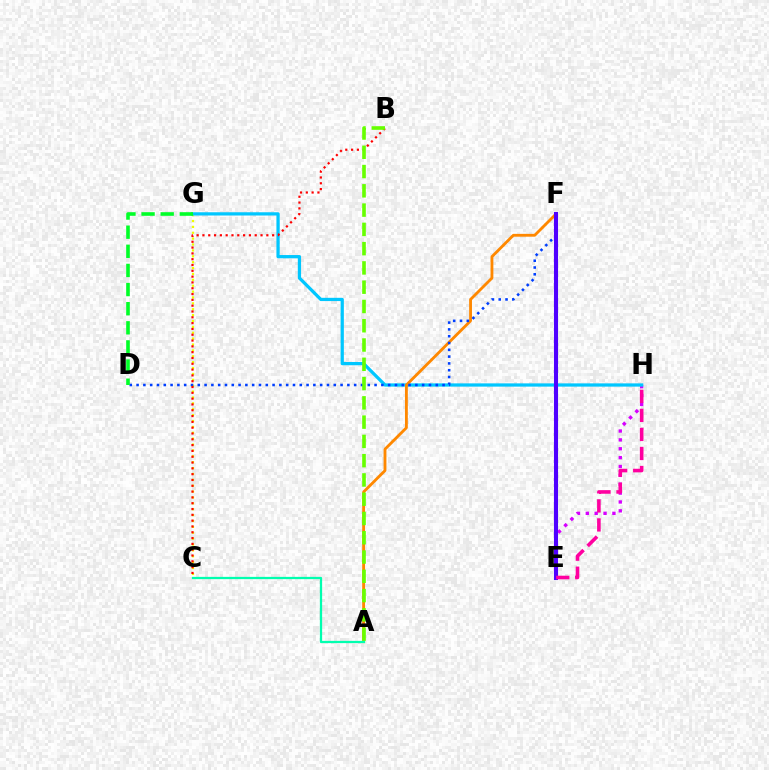{('C', 'G'): [{'color': '#eeff00', 'line_style': 'dotted', 'thickness': 1.6}], ('E', 'H'): [{'color': '#d600ff', 'line_style': 'dotted', 'thickness': 2.41}, {'color': '#ff00a0', 'line_style': 'dashed', 'thickness': 2.59}], ('G', 'H'): [{'color': '#00c7ff', 'line_style': 'solid', 'thickness': 2.34}], ('A', 'F'): [{'color': '#ff8800', 'line_style': 'solid', 'thickness': 2.04}], ('D', 'F'): [{'color': '#003fff', 'line_style': 'dotted', 'thickness': 1.85}], ('E', 'F'): [{'color': '#4f00ff', 'line_style': 'solid', 'thickness': 2.95}], ('B', 'C'): [{'color': '#ff0000', 'line_style': 'dotted', 'thickness': 1.58}], ('A', 'B'): [{'color': '#66ff00', 'line_style': 'dashed', 'thickness': 2.62}], ('D', 'G'): [{'color': '#00ff27', 'line_style': 'dashed', 'thickness': 2.6}], ('A', 'C'): [{'color': '#00ffaf', 'line_style': 'solid', 'thickness': 1.62}]}